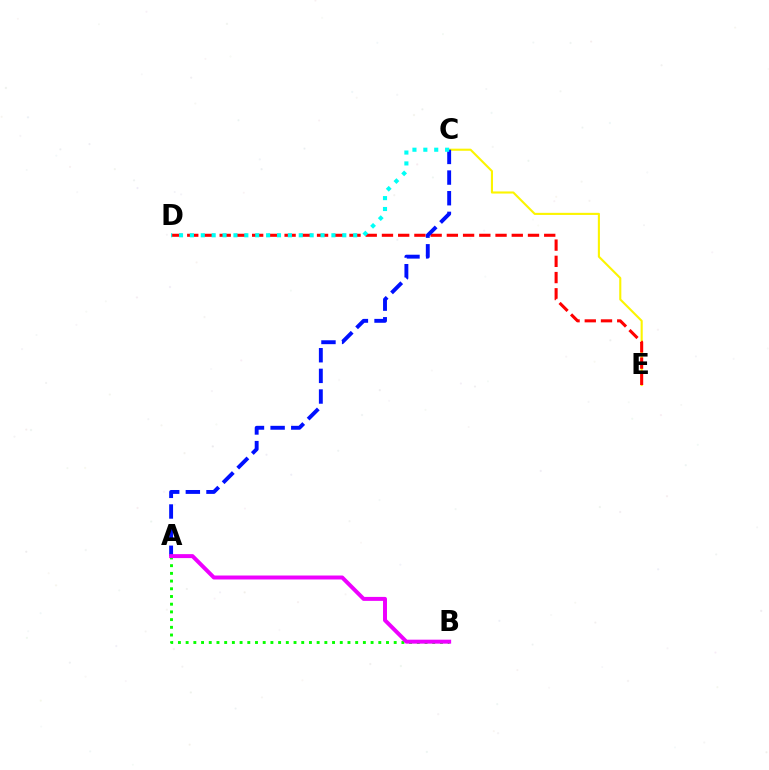{('C', 'E'): [{'color': '#fcf500', 'line_style': 'solid', 'thickness': 1.52}], ('D', 'E'): [{'color': '#ff0000', 'line_style': 'dashed', 'thickness': 2.2}], ('A', 'C'): [{'color': '#0010ff', 'line_style': 'dashed', 'thickness': 2.8}], ('C', 'D'): [{'color': '#00fff6', 'line_style': 'dotted', 'thickness': 2.96}], ('A', 'B'): [{'color': '#08ff00', 'line_style': 'dotted', 'thickness': 2.09}, {'color': '#ee00ff', 'line_style': 'solid', 'thickness': 2.86}]}